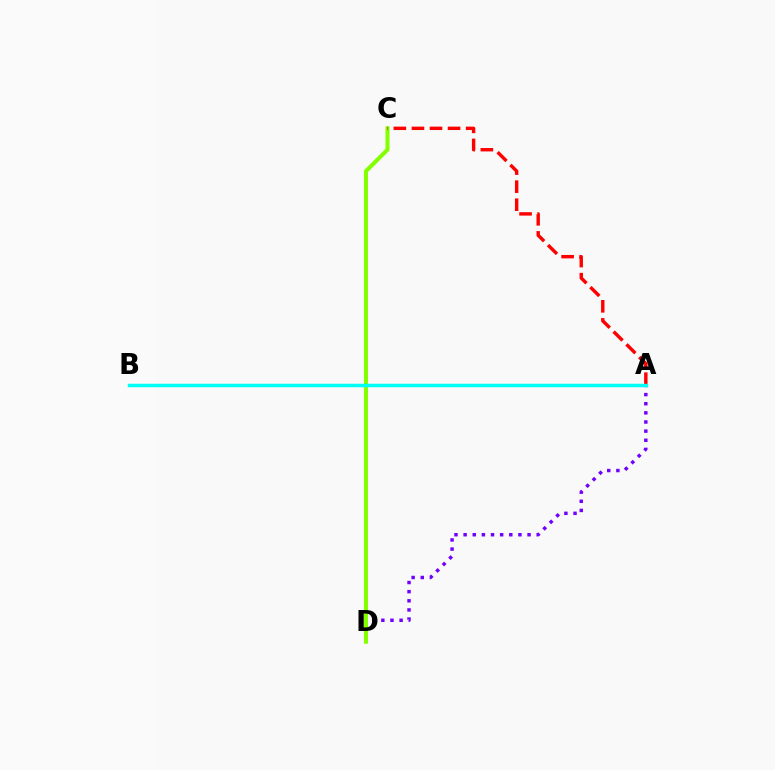{('A', 'D'): [{'color': '#7200ff', 'line_style': 'dotted', 'thickness': 2.48}], ('C', 'D'): [{'color': '#84ff00', 'line_style': 'solid', 'thickness': 2.93}], ('A', 'C'): [{'color': '#ff0000', 'line_style': 'dashed', 'thickness': 2.45}], ('A', 'B'): [{'color': '#00fff6', 'line_style': 'solid', 'thickness': 2.52}]}